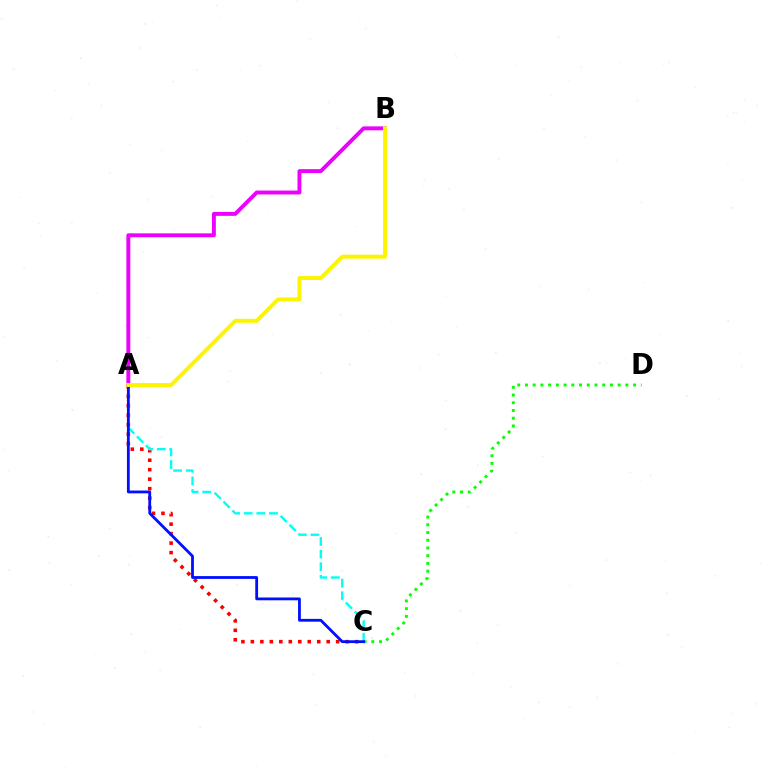{('A', 'B'): [{'color': '#ee00ff', 'line_style': 'solid', 'thickness': 2.82}, {'color': '#fcf500', 'line_style': 'solid', 'thickness': 2.85}], ('A', 'C'): [{'color': '#ff0000', 'line_style': 'dotted', 'thickness': 2.58}, {'color': '#00fff6', 'line_style': 'dashed', 'thickness': 1.71}, {'color': '#0010ff', 'line_style': 'solid', 'thickness': 2.02}], ('C', 'D'): [{'color': '#08ff00', 'line_style': 'dotted', 'thickness': 2.1}]}